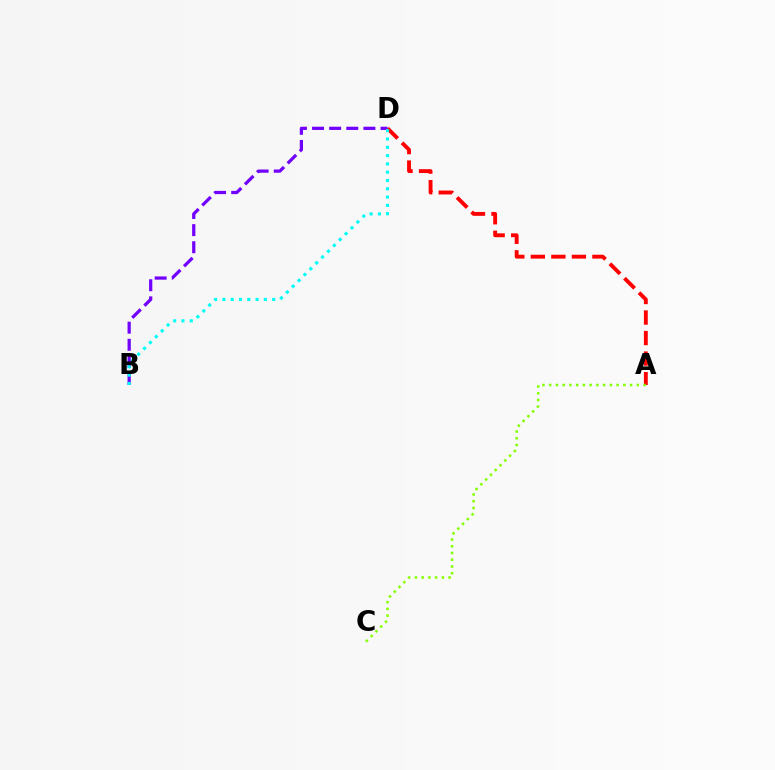{('A', 'D'): [{'color': '#ff0000', 'line_style': 'dashed', 'thickness': 2.79}], ('B', 'D'): [{'color': '#7200ff', 'line_style': 'dashed', 'thickness': 2.33}, {'color': '#00fff6', 'line_style': 'dotted', 'thickness': 2.25}], ('A', 'C'): [{'color': '#84ff00', 'line_style': 'dotted', 'thickness': 1.83}]}